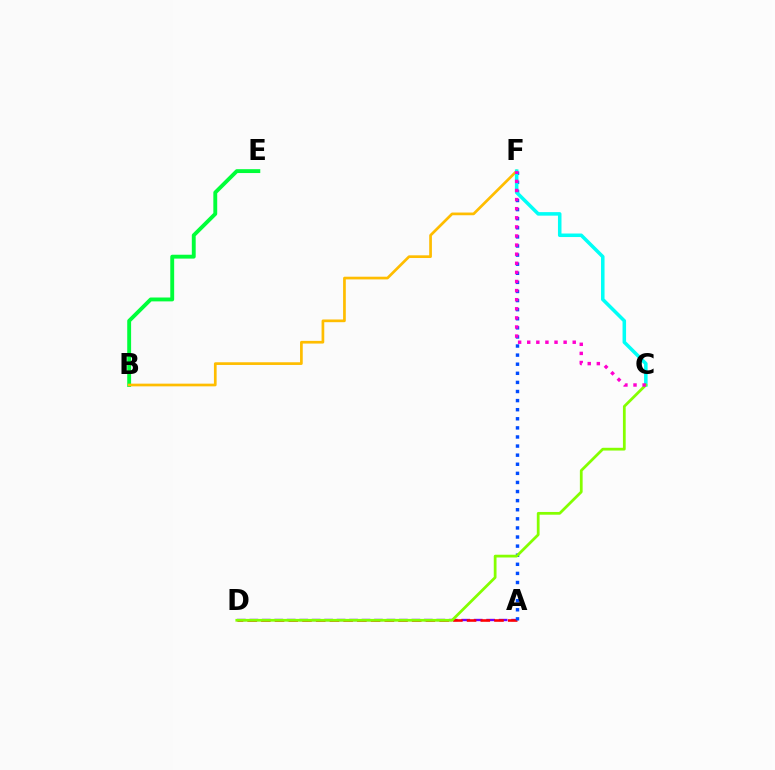{('A', 'D'): [{'color': '#7200ff', 'line_style': 'dashed', 'thickness': 1.69}, {'color': '#ff0000', 'line_style': 'dashed', 'thickness': 1.86}], ('B', 'E'): [{'color': '#00ff39', 'line_style': 'solid', 'thickness': 2.79}], ('A', 'F'): [{'color': '#004bff', 'line_style': 'dotted', 'thickness': 2.47}], ('B', 'F'): [{'color': '#ffbd00', 'line_style': 'solid', 'thickness': 1.94}], ('C', 'F'): [{'color': '#00fff6', 'line_style': 'solid', 'thickness': 2.54}, {'color': '#ff00cf', 'line_style': 'dotted', 'thickness': 2.47}], ('C', 'D'): [{'color': '#84ff00', 'line_style': 'solid', 'thickness': 1.98}]}